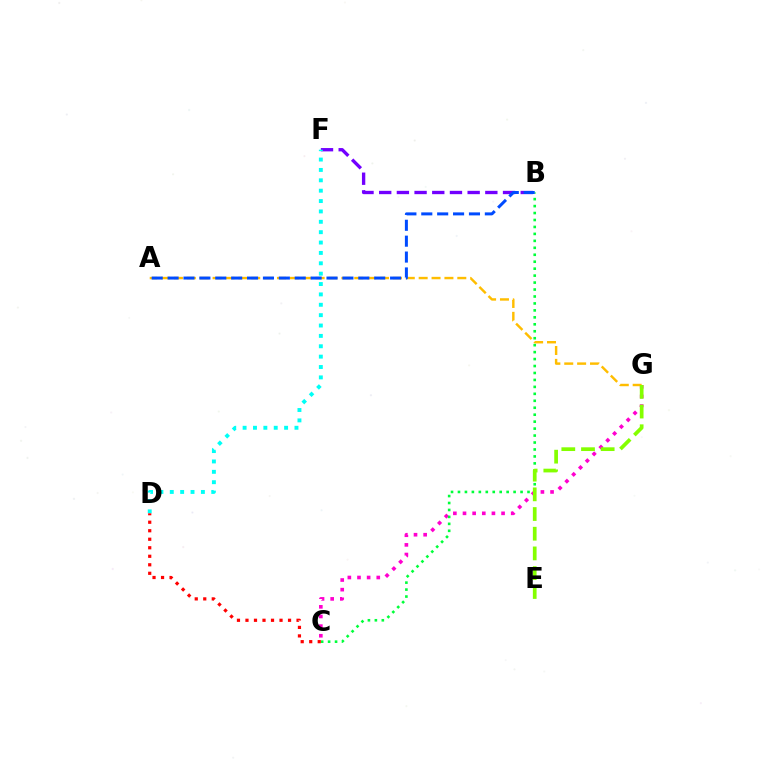{('C', 'G'): [{'color': '#ff00cf', 'line_style': 'dotted', 'thickness': 2.62}], ('A', 'G'): [{'color': '#ffbd00', 'line_style': 'dashed', 'thickness': 1.75}], ('B', 'F'): [{'color': '#7200ff', 'line_style': 'dashed', 'thickness': 2.4}], ('B', 'C'): [{'color': '#00ff39', 'line_style': 'dotted', 'thickness': 1.89}], ('E', 'G'): [{'color': '#84ff00', 'line_style': 'dashed', 'thickness': 2.67}], ('D', 'F'): [{'color': '#00fff6', 'line_style': 'dotted', 'thickness': 2.82}], ('C', 'D'): [{'color': '#ff0000', 'line_style': 'dotted', 'thickness': 2.31}], ('A', 'B'): [{'color': '#004bff', 'line_style': 'dashed', 'thickness': 2.16}]}